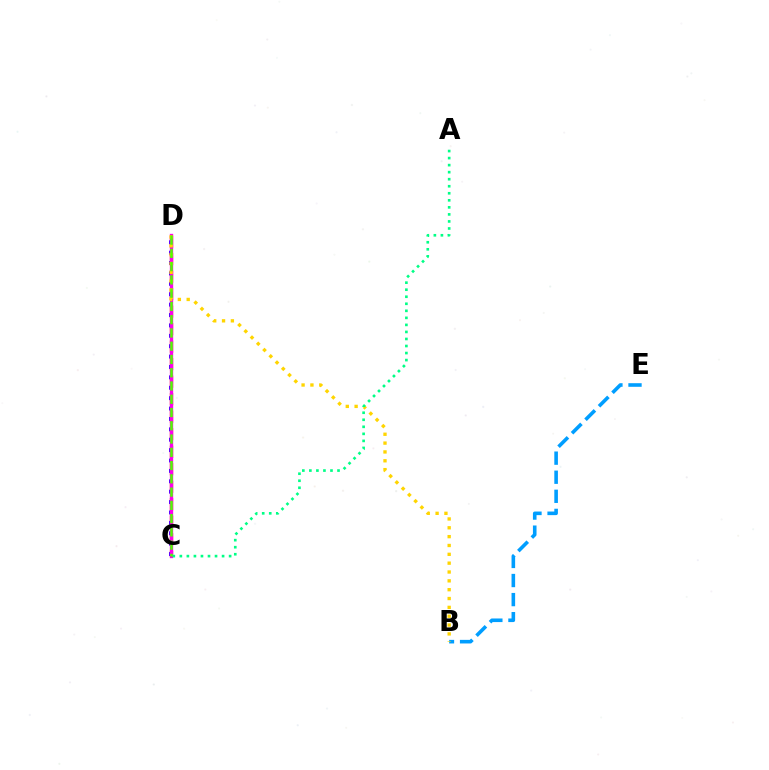{('B', 'E'): [{'color': '#009eff', 'line_style': 'dashed', 'thickness': 2.59}], ('C', 'D'): [{'color': '#ff0000', 'line_style': 'dashed', 'thickness': 2.38}, {'color': '#3700ff', 'line_style': 'dotted', 'thickness': 2.82}, {'color': '#ff00ed', 'line_style': 'solid', 'thickness': 2.4}, {'color': '#4fff00', 'line_style': 'dashed', 'thickness': 1.8}], ('B', 'D'): [{'color': '#ffd500', 'line_style': 'dotted', 'thickness': 2.4}], ('A', 'C'): [{'color': '#00ff86', 'line_style': 'dotted', 'thickness': 1.91}]}